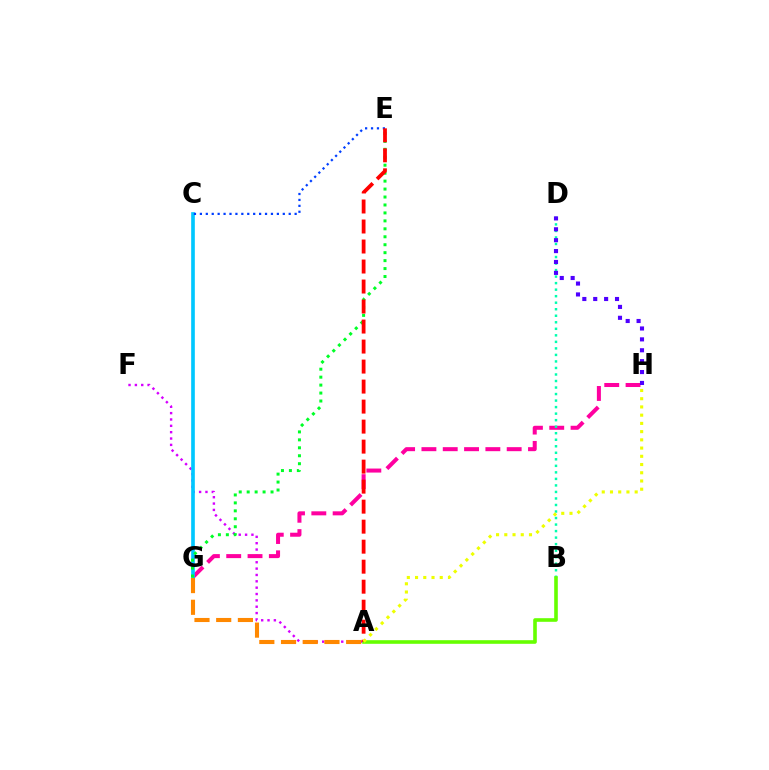{('A', 'F'): [{'color': '#d600ff', 'line_style': 'dotted', 'thickness': 1.73}], ('G', 'H'): [{'color': '#ff00a0', 'line_style': 'dashed', 'thickness': 2.9}], ('C', 'G'): [{'color': '#00c7ff', 'line_style': 'solid', 'thickness': 2.63}], ('B', 'D'): [{'color': '#00ffaf', 'line_style': 'dotted', 'thickness': 1.77}], ('A', 'G'): [{'color': '#ff8800', 'line_style': 'dashed', 'thickness': 2.95}], ('D', 'H'): [{'color': '#4f00ff', 'line_style': 'dotted', 'thickness': 2.96}], ('C', 'E'): [{'color': '#003fff', 'line_style': 'dotted', 'thickness': 1.61}], ('E', 'G'): [{'color': '#00ff27', 'line_style': 'dotted', 'thickness': 2.16}], ('A', 'B'): [{'color': '#66ff00', 'line_style': 'solid', 'thickness': 2.6}], ('A', 'E'): [{'color': '#ff0000', 'line_style': 'dashed', 'thickness': 2.72}], ('A', 'H'): [{'color': '#eeff00', 'line_style': 'dotted', 'thickness': 2.24}]}